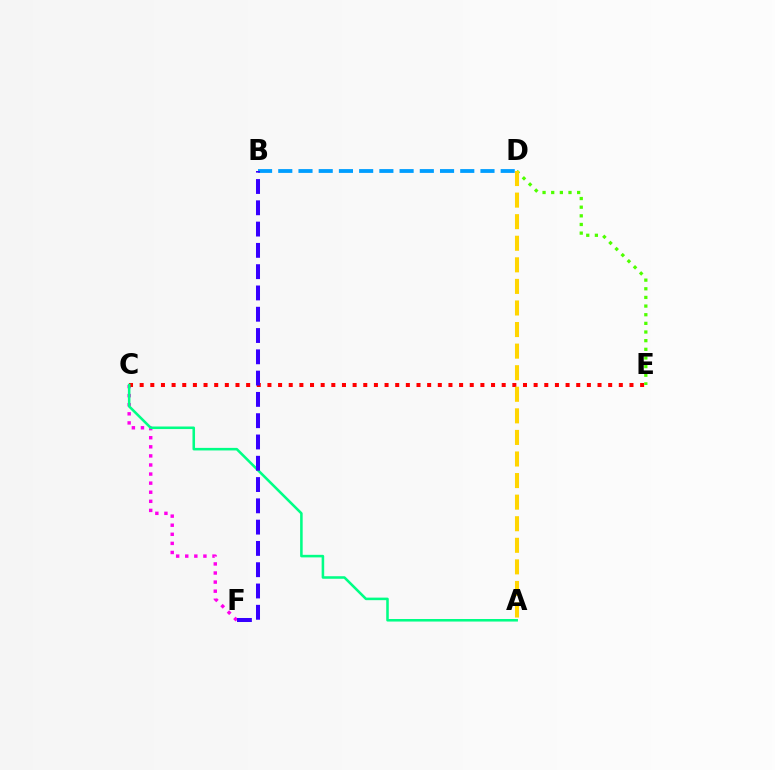{('C', 'F'): [{'color': '#ff00ed', 'line_style': 'dotted', 'thickness': 2.47}], ('C', 'E'): [{'color': '#ff0000', 'line_style': 'dotted', 'thickness': 2.89}], ('D', 'E'): [{'color': '#4fff00', 'line_style': 'dotted', 'thickness': 2.35}], ('A', 'D'): [{'color': '#ffd500', 'line_style': 'dashed', 'thickness': 2.93}], ('A', 'C'): [{'color': '#00ff86', 'line_style': 'solid', 'thickness': 1.84}], ('B', 'D'): [{'color': '#009eff', 'line_style': 'dashed', 'thickness': 2.75}], ('B', 'F'): [{'color': '#3700ff', 'line_style': 'dashed', 'thickness': 2.89}]}